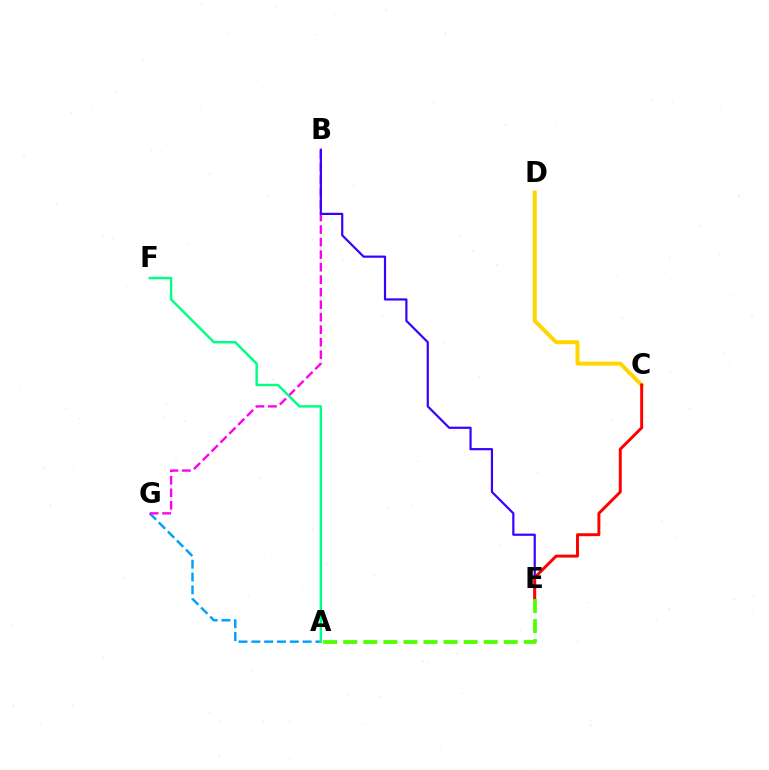{('A', 'G'): [{'color': '#009eff', 'line_style': 'dashed', 'thickness': 1.74}], ('C', 'D'): [{'color': '#ffd500', 'line_style': 'solid', 'thickness': 2.88}], ('B', 'G'): [{'color': '#ff00ed', 'line_style': 'dashed', 'thickness': 1.7}], ('B', 'E'): [{'color': '#3700ff', 'line_style': 'solid', 'thickness': 1.58}], ('A', 'F'): [{'color': '#00ff86', 'line_style': 'solid', 'thickness': 1.76}], ('C', 'E'): [{'color': '#ff0000', 'line_style': 'solid', 'thickness': 2.12}], ('A', 'E'): [{'color': '#4fff00', 'line_style': 'dashed', 'thickness': 2.73}]}